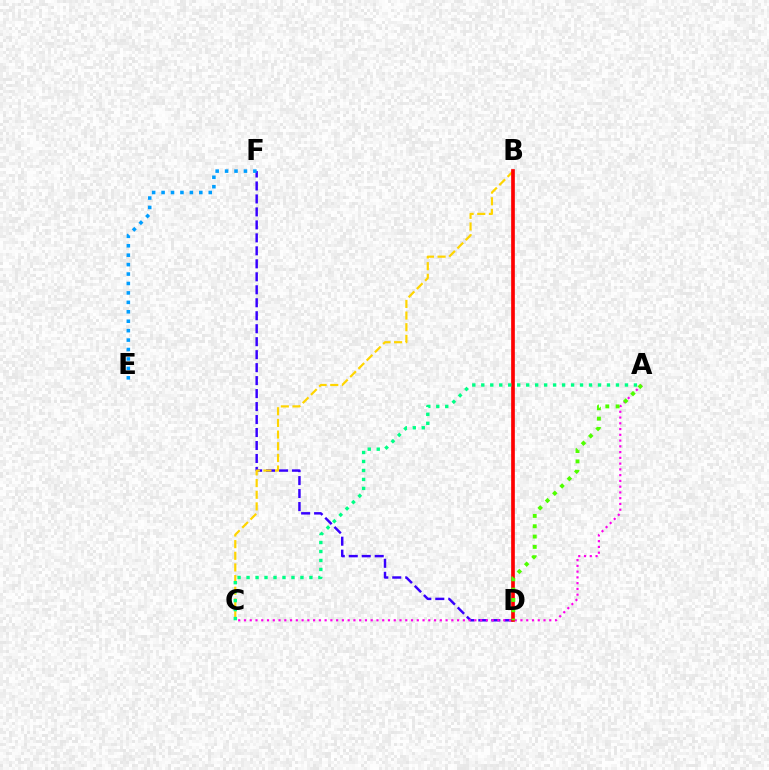{('D', 'F'): [{'color': '#3700ff', 'line_style': 'dashed', 'thickness': 1.76}], ('B', 'C'): [{'color': '#ffd500', 'line_style': 'dashed', 'thickness': 1.58}], ('A', 'C'): [{'color': '#ff00ed', 'line_style': 'dotted', 'thickness': 1.56}, {'color': '#00ff86', 'line_style': 'dotted', 'thickness': 2.44}], ('B', 'D'): [{'color': '#ff0000', 'line_style': 'solid', 'thickness': 2.65}], ('E', 'F'): [{'color': '#009eff', 'line_style': 'dotted', 'thickness': 2.56}], ('A', 'D'): [{'color': '#4fff00', 'line_style': 'dotted', 'thickness': 2.8}]}